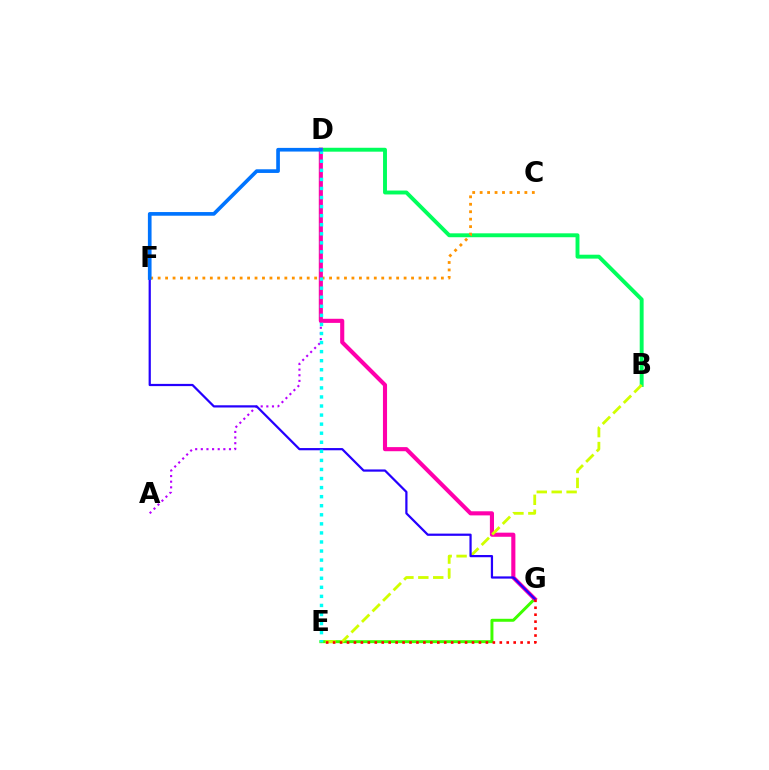{('B', 'D'): [{'color': '#00ff5c', 'line_style': 'solid', 'thickness': 2.81}], ('C', 'F'): [{'color': '#ff9400', 'line_style': 'dotted', 'thickness': 2.03}], ('E', 'G'): [{'color': '#3dff00', 'line_style': 'solid', 'thickness': 2.14}, {'color': '#ff0000', 'line_style': 'dotted', 'thickness': 1.89}], ('A', 'D'): [{'color': '#b900ff', 'line_style': 'dotted', 'thickness': 1.53}], ('D', 'G'): [{'color': '#ff00ac', 'line_style': 'solid', 'thickness': 2.96}], ('B', 'E'): [{'color': '#d1ff00', 'line_style': 'dashed', 'thickness': 2.03}], ('F', 'G'): [{'color': '#2500ff', 'line_style': 'solid', 'thickness': 1.6}], ('D', 'E'): [{'color': '#00fff6', 'line_style': 'dotted', 'thickness': 2.46}], ('D', 'F'): [{'color': '#0074ff', 'line_style': 'solid', 'thickness': 2.64}]}